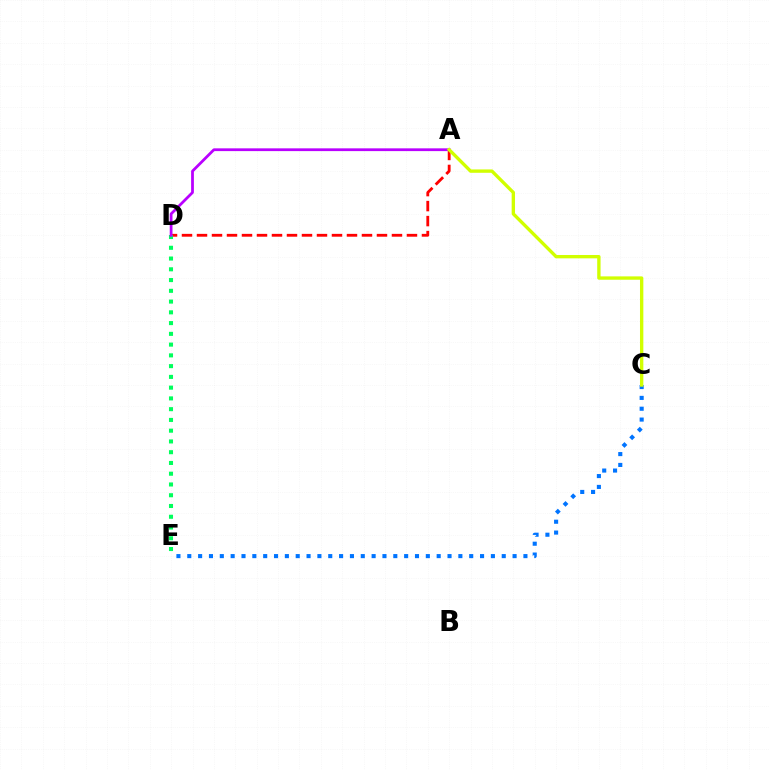{('C', 'E'): [{'color': '#0074ff', 'line_style': 'dotted', 'thickness': 2.95}], ('A', 'D'): [{'color': '#ff0000', 'line_style': 'dashed', 'thickness': 2.04}, {'color': '#b900ff', 'line_style': 'solid', 'thickness': 1.99}], ('D', 'E'): [{'color': '#00ff5c', 'line_style': 'dotted', 'thickness': 2.92}], ('A', 'C'): [{'color': '#d1ff00', 'line_style': 'solid', 'thickness': 2.41}]}